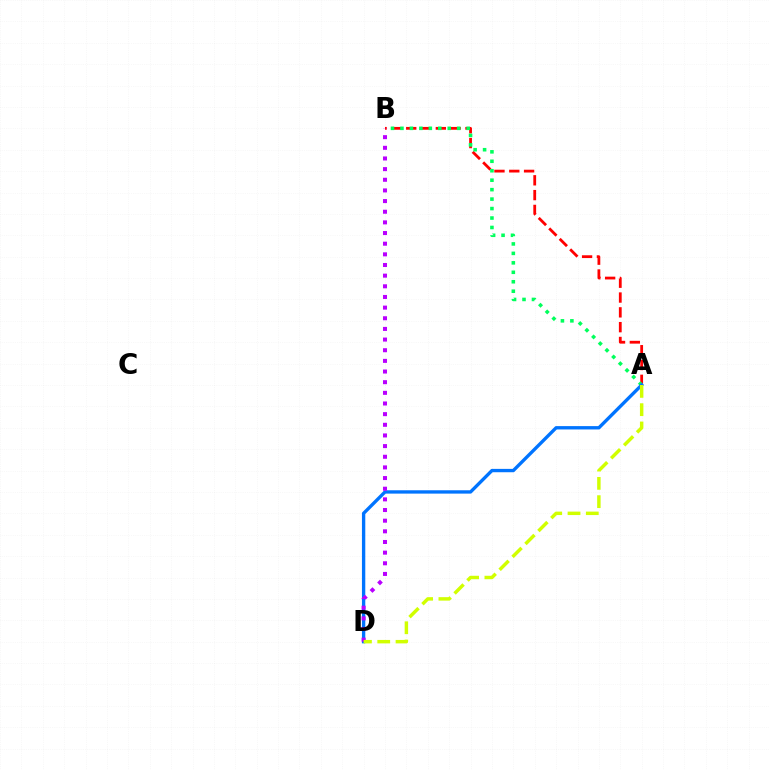{('A', 'B'): [{'color': '#ff0000', 'line_style': 'dashed', 'thickness': 2.01}, {'color': '#00ff5c', 'line_style': 'dotted', 'thickness': 2.57}], ('A', 'D'): [{'color': '#0074ff', 'line_style': 'solid', 'thickness': 2.41}, {'color': '#d1ff00', 'line_style': 'dashed', 'thickness': 2.48}], ('B', 'D'): [{'color': '#b900ff', 'line_style': 'dotted', 'thickness': 2.89}]}